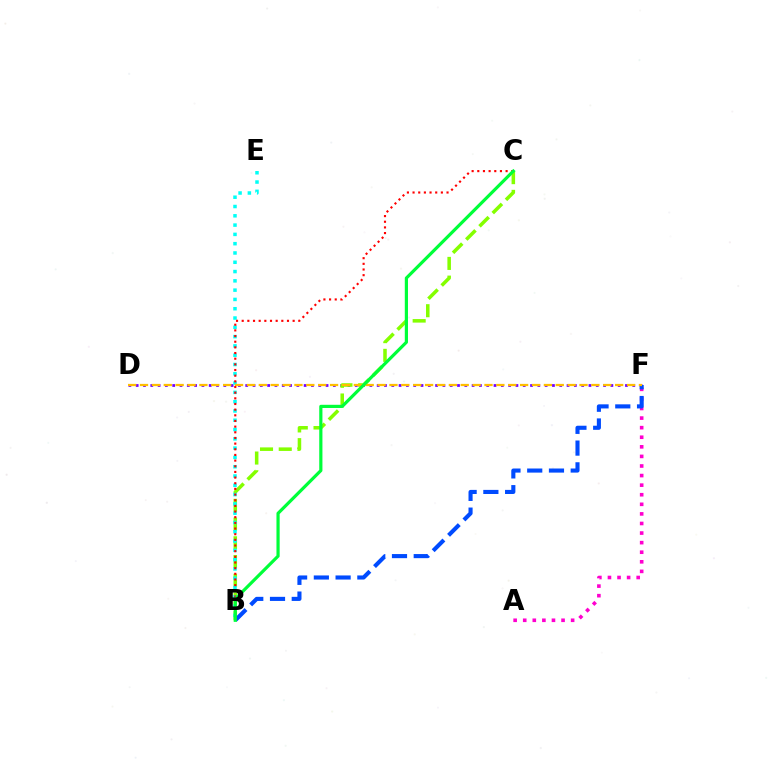{('A', 'F'): [{'color': '#ff00cf', 'line_style': 'dotted', 'thickness': 2.6}], ('D', 'F'): [{'color': '#7200ff', 'line_style': 'dotted', 'thickness': 1.98}, {'color': '#ffbd00', 'line_style': 'dashed', 'thickness': 1.61}], ('B', 'C'): [{'color': '#84ff00', 'line_style': 'dashed', 'thickness': 2.54}, {'color': '#ff0000', 'line_style': 'dotted', 'thickness': 1.54}, {'color': '#00ff39', 'line_style': 'solid', 'thickness': 2.3}], ('B', 'E'): [{'color': '#00fff6', 'line_style': 'dotted', 'thickness': 2.52}], ('B', 'F'): [{'color': '#004bff', 'line_style': 'dashed', 'thickness': 2.95}]}